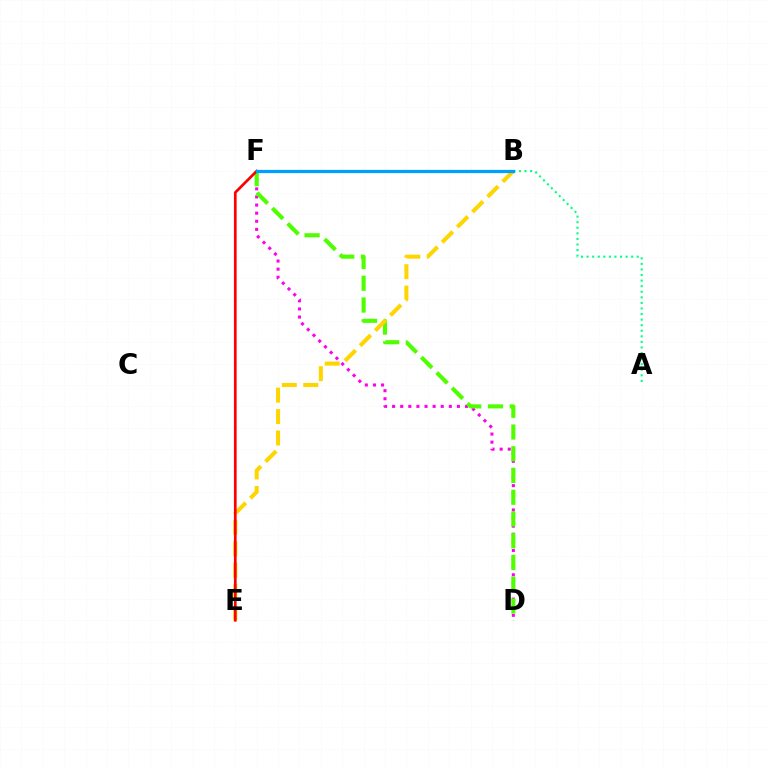{('A', 'B'): [{'color': '#00ff86', 'line_style': 'dotted', 'thickness': 1.51}], ('D', 'F'): [{'color': '#ff00ed', 'line_style': 'dotted', 'thickness': 2.2}, {'color': '#4fff00', 'line_style': 'dashed', 'thickness': 2.95}], ('B', 'F'): [{'color': '#3700ff', 'line_style': 'dashed', 'thickness': 1.87}, {'color': '#009eff', 'line_style': 'solid', 'thickness': 2.34}], ('B', 'E'): [{'color': '#ffd500', 'line_style': 'dashed', 'thickness': 2.91}], ('E', 'F'): [{'color': '#ff0000', 'line_style': 'solid', 'thickness': 1.95}]}